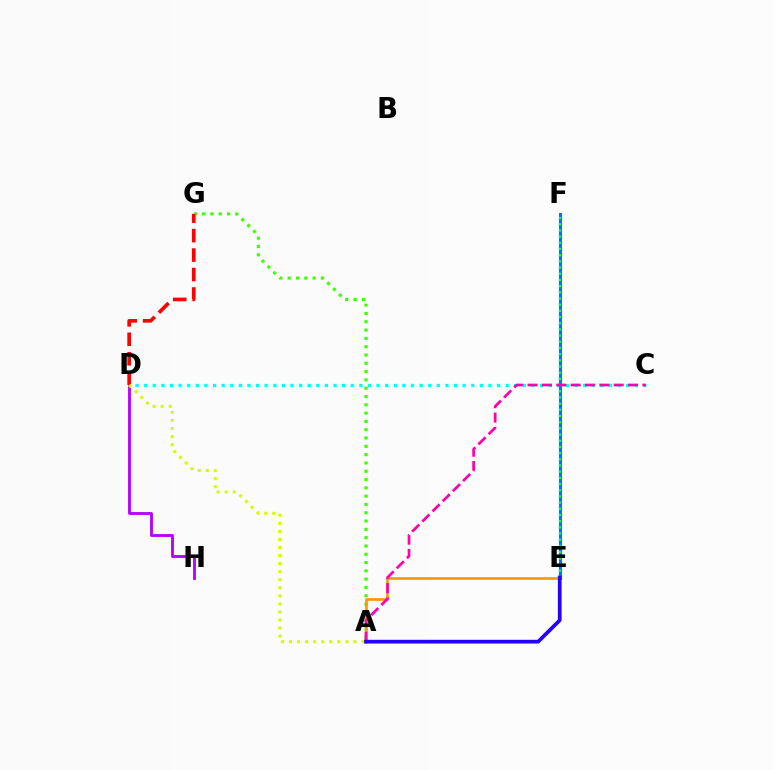{('A', 'G'): [{'color': '#3dff00', 'line_style': 'dotted', 'thickness': 2.26}], ('D', 'H'): [{'color': '#b900ff', 'line_style': 'solid', 'thickness': 2.05}], ('C', 'D'): [{'color': '#00fff6', 'line_style': 'dotted', 'thickness': 2.34}], ('A', 'E'): [{'color': '#ff9400', 'line_style': 'solid', 'thickness': 1.86}, {'color': '#2500ff', 'line_style': 'solid', 'thickness': 2.68}], ('D', 'G'): [{'color': '#ff0000', 'line_style': 'dashed', 'thickness': 2.64}], ('A', 'D'): [{'color': '#d1ff00', 'line_style': 'dotted', 'thickness': 2.19}], ('E', 'F'): [{'color': '#0074ff', 'line_style': 'solid', 'thickness': 2.23}, {'color': '#00ff5c', 'line_style': 'dotted', 'thickness': 1.68}], ('A', 'C'): [{'color': '#ff00ac', 'line_style': 'dashed', 'thickness': 1.95}]}